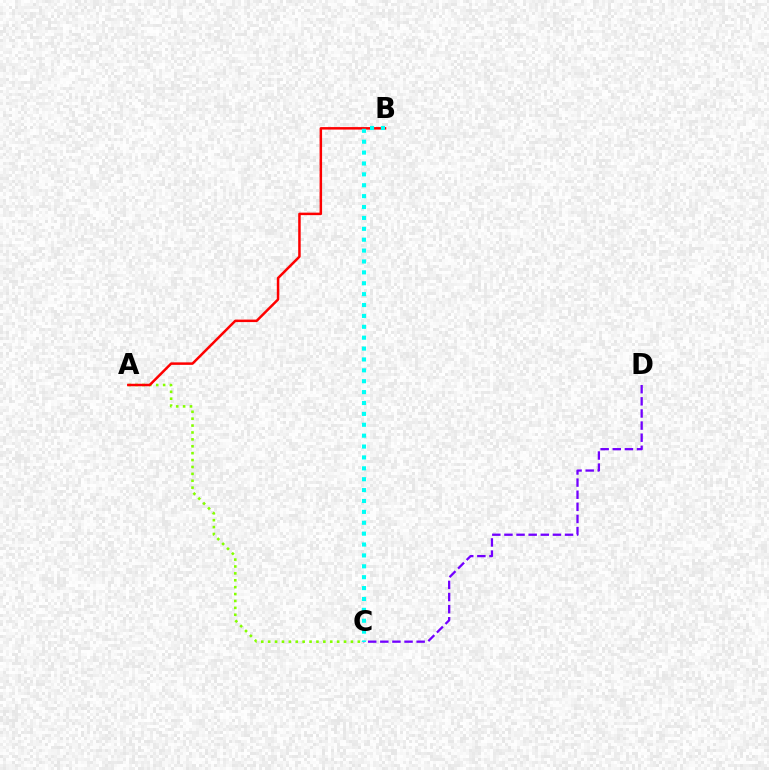{('A', 'C'): [{'color': '#84ff00', 'line_style': 'dotted', 'thickness': 1.87}], ('C', 'D'): [{'color': '#7200ff', 'line_style': 'dashed', 'thickness': 1.65}], ('A', 'B'): [{'color': '#ff0000', 'line_style': 'solid', 'thickness': 1.8}], ('B', 'C'): [{'color': '#00fff6', 'line_style': 'dotted', 'thickness': 2.96}]}